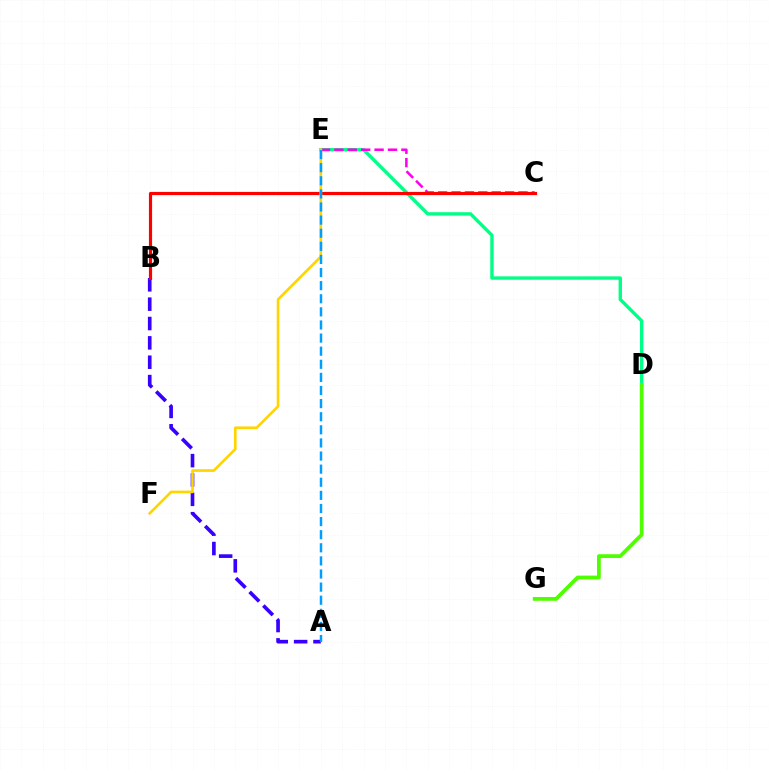{('A', 'B'): [{'color': '#3700ff', 'line_style': 'dashed', 'thickness': 2.63}], ('D', 'E'): [{'color': '#00ff86', 'line_style': 'solid', 'thickness': 2.43}], ('C', 'E'): [{'color': '#ff00ed', 'line_style': 'dashed', 'thickness': 1.82}], ('B', 'C'): [{'color': '#ff0000', 'line_style': 'solid', 'thickness': 2.28}], ('E', 'F'): [{'color': '#ffd500', 'line_style': 'solid', 'thickness': 1.92}], ('A', 'E'): [{'color': '#009eff', 'line_style': 'dashed', 'thickness': 1.78}], ('D', 'G'): [{'color': '#4fff00', 'line_style': 'solid', 'thickness': 2.71}]}